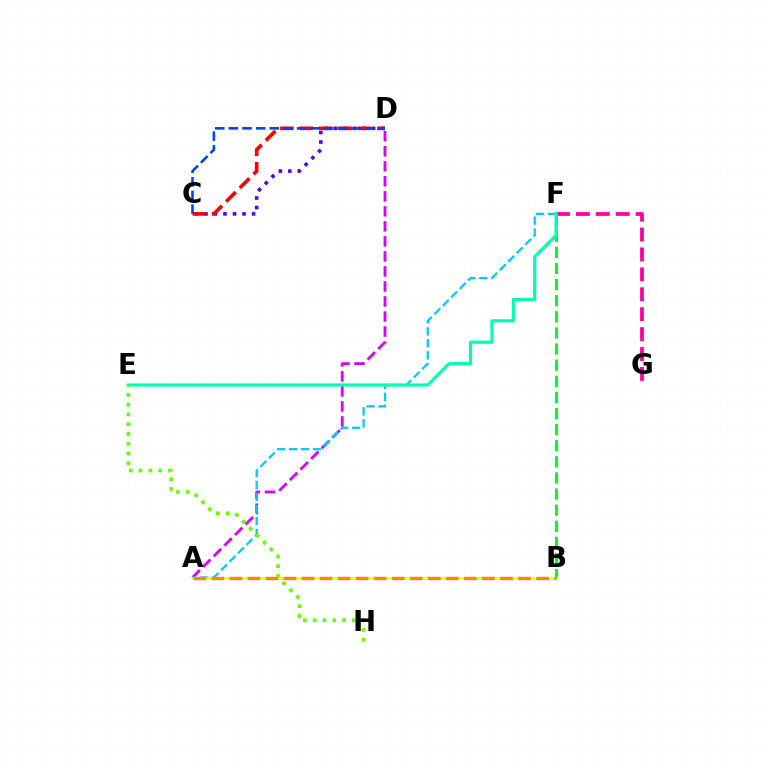{('A', 'D'): [{'color': '#d600ff', 'line_style': 'dashed', 'thickness': 2.04}], ('F', 'G'): [{'color': '#ff00a0', 'line_style': 'dashed', 'thickness': 2.71}], ('B', 'F'): [{'color': '#00ff27', 'line_style': 'dashed', 'thickness': 2.19}], ('A', 'F'): [{'color': '#00c7ff', 'line_style': 'dashed', 'thickness': 1.63}], ('E', 'F'): [{'color': '#00ffaf', 'line_style': 'solid', 'thickness': 2.27}], ('C', 'D'): [{'color': '#4f00ff', 'line_style': 'dotted', 'thickness': 2.58}, {'color': '#ff0000', 'line_style': 'dashed', 'thickness': 2.63}, {'color': '#003fff', 'line_style': 'dashed', 'thickness': 1.85}], ('E', 'H'): [{'color': '#66ff00', 'line_style': 'dotted', 'thickness': 2.66}], ('A', 'B'): [{'color': '#eeff00', 'line_style': 'solid', 'thickness': 1.96}, {'color': '#ff8800', 'line_style': 'dashed', 'thickness': 2.45}]}